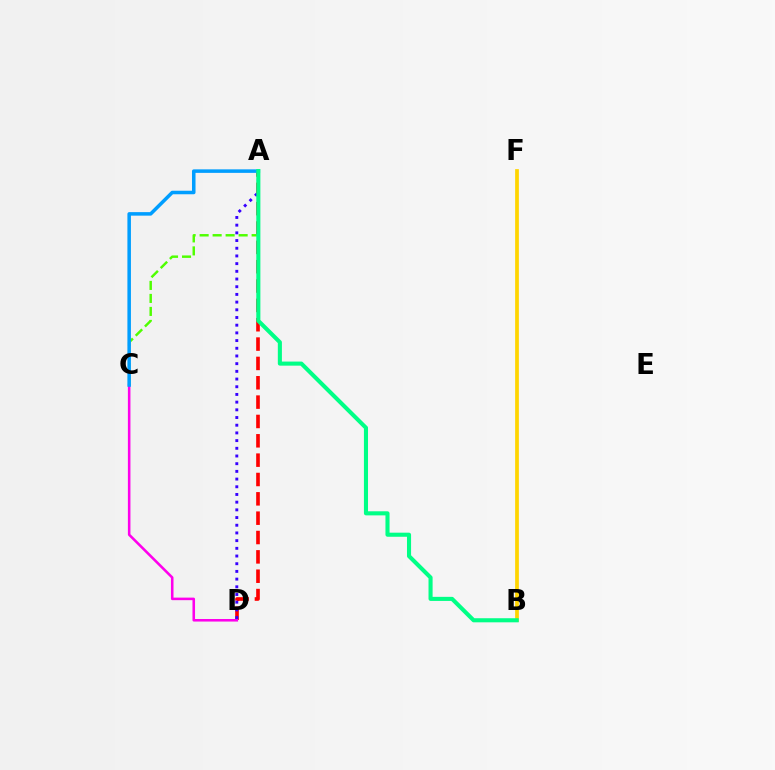{('A', 'D'): [{'color': '#ff0000', 'line_style': 'dashed', 'thickness': 2.63}, {'color': '#3700ff', 'line_style': 'dotted', 'thickness': 2.09}], ('C', 'D'): [{'color': '#ff00ed', 'line_style': 'solid', 'thickness': 1.84}], ('A', 'C'): [{'color': '#4fff00', 'line_style': 'dashed', 'thickness': 1.77}, {'color': '#009eff', 'line_style': 'solid', 'thickness': 2.53}], ('B', 'F'): [{'color': '#ffd500', 'line_style': 'solid', 'thickness': 2.68}], ('A', 'B'): [{'color': '#00ff86', 'line_style': 'solid', 'thickness': 2.94}]}